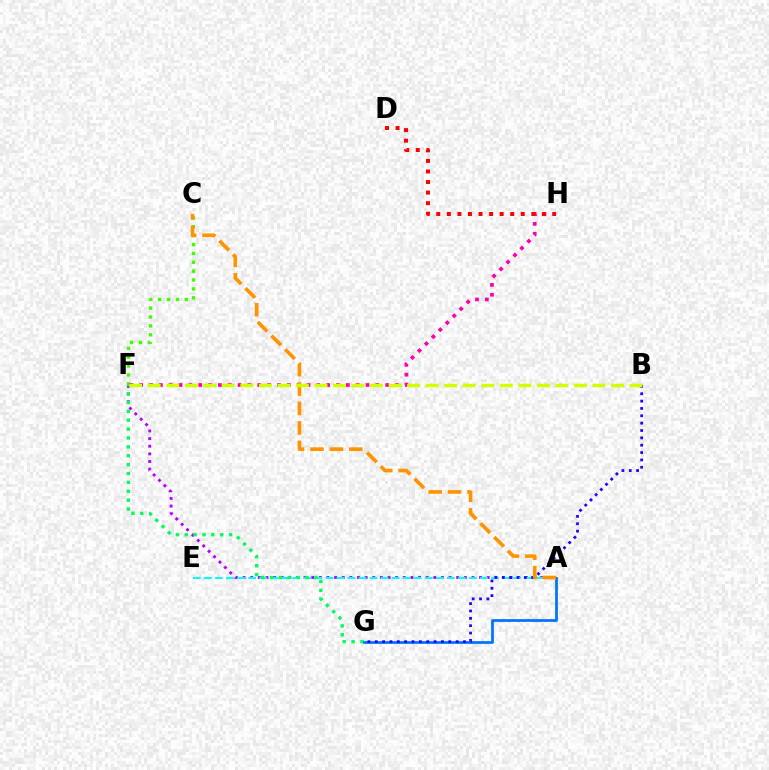{('A', 'F'): [{'color': '#b900ff', 'line_style': 'dotted', 'thickness': 2.07}], ('A', 'E'): [{'color': '#00fff6', 'line_style': 'dashed', 'thickness': 1.5}], ('C', 'F'): [{'color': '#3dff00', 'line_style': 'dotted', 'thickness': 2.41}], ('F', 'H'): [{'color': '#ff00ac', 'line_style': 'dotted', 'thickness': 2.67}], ('F', 'G'): [{'color': '#00ff5c', 'line_style': 'dotted', 'thickness': 2.41}], ('A', 'G'): [{'color': '#0074ff', 'line_style': 'solid', 'thickness': 1.97}], ('B', 'G'): [{'color': '#2500ff', 'line_style': 'dotted', 'thickness': 2.0}], ('A', 'C'): [{'color': '#ff9400', 'line_style': 'dashed', 'thickness': 2.64}], ('D', 'H'): [{'color': '#ff0000', 'line_style': 'dotted', 'thickness': 2.87}], ('B', 'F'): [{'color': '#d1ff00', 'line_style': 'dashed', 'thickness': 2.52}]}